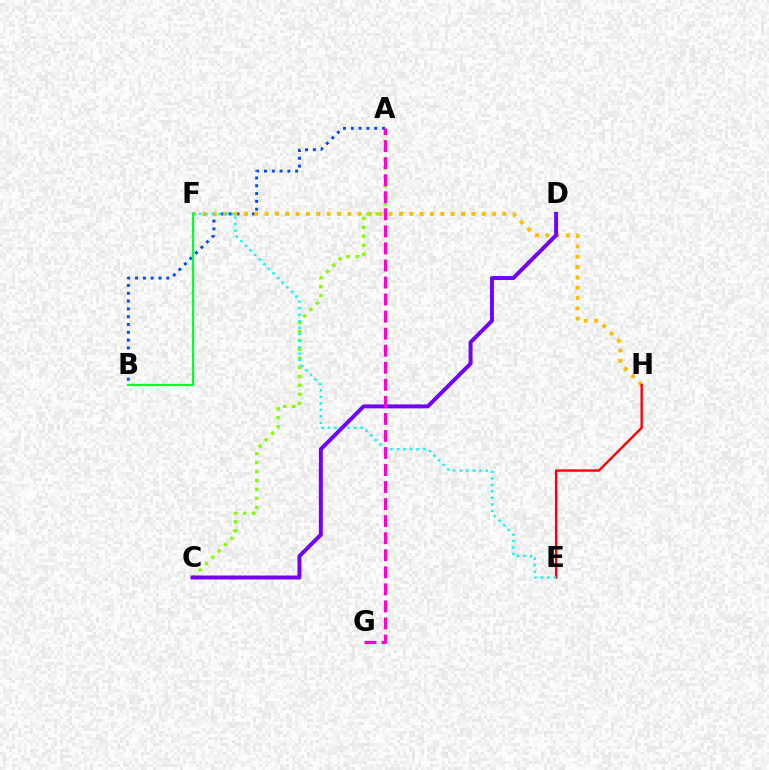{('A', 'B'): [{'color': '#004bff', 'line_style': 'dotted', 'thickness': 2.12}], ('F', 'H'): [{'color': '#ffbd00', 'line_style': 'dotted', 'thickness': 2.81}], ('E', 'H'): [{'color': '#ff0000', 'line_style': 'solid', 'thickness': 1.71}], ('A', 'C'): [{'color': '#84ff00', 'line_style': 'dotted', 'thickness': 2.43}], ('E', 'F'): [{'color': '#00fff6', 'line_style': 'dotted', 'thickness': 1.77}], ('C', 'D'): [{'color': '#7200ff', 'line_style': 'solid', 'thickness': 2.84}], ('A', 'G'): [{'color': '#ff00cf', 'line_style': 'dashed', 'thickness': 2.32}], ('B', 'F'): [{'color': '#00ff39', 'line_style': 'solid', 'thickness': 1.62}]}